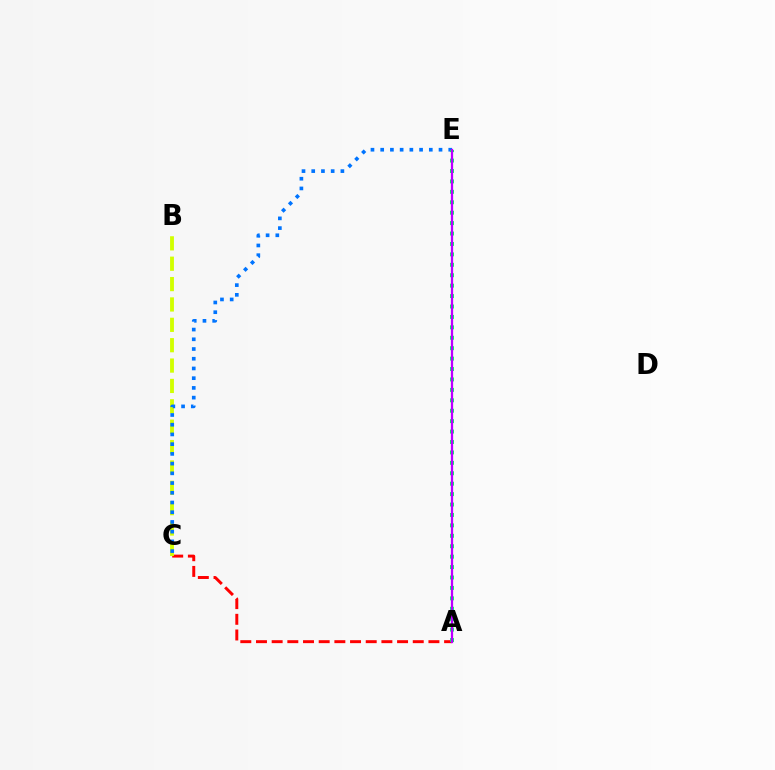{('A', 'C'): [{'color': '#ff0000', 'line_style': 'dashed', 'thickness': 2.13}], ('B', 'C'): [{'color': '#d1ff00', 'line_style': 'dashed', 'thickness': 2.77}], ('C', 'E'): [{'color': '#0074ff', 'line_style': 'dotted', 'thickness': 2.64}], ('A', 'E'): [{'color': '#00ff5c', 'line_style': 'dotted', 'thickness': 2.83}, {'color': '#b900ff', 'line_style': 'solid', 'thickness': 1.63}]}